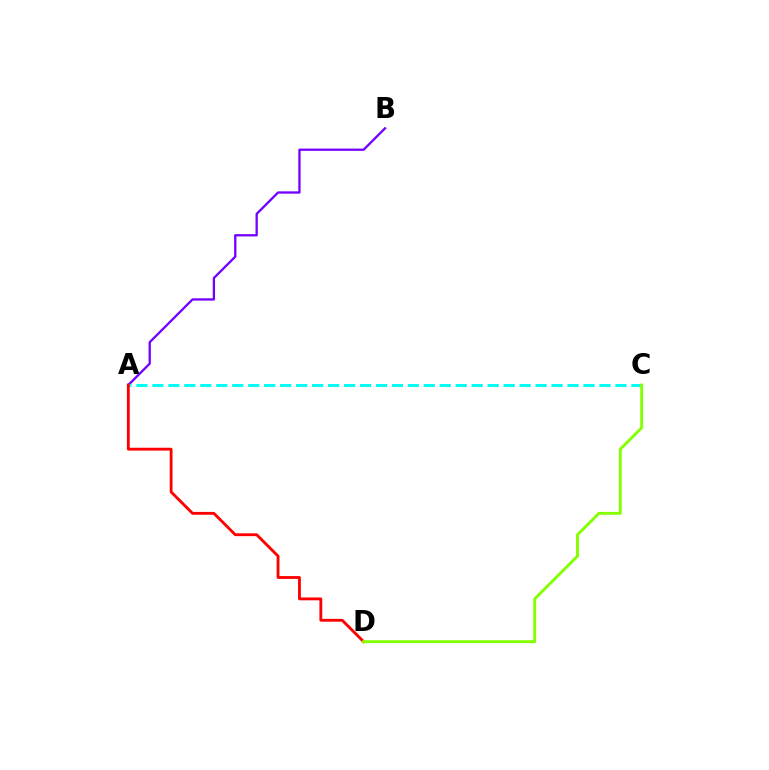{('A', 'B'): [{'color': '#7200ff', 'line_style': 'solid', 'thickness': 1.66}], ('A', 'C'): [{'color': '#00fff6', 'line_style': 'dashed', 'thickness': 2.17}], ('A', 'D'): [{'color': '#ff0000', 'line_style': 'solid', 'thickness': 2.04}], ('C', 'D'): [{'color': '#84ff00', 'line_style': 'solid', 'thickness': 2.09}]}